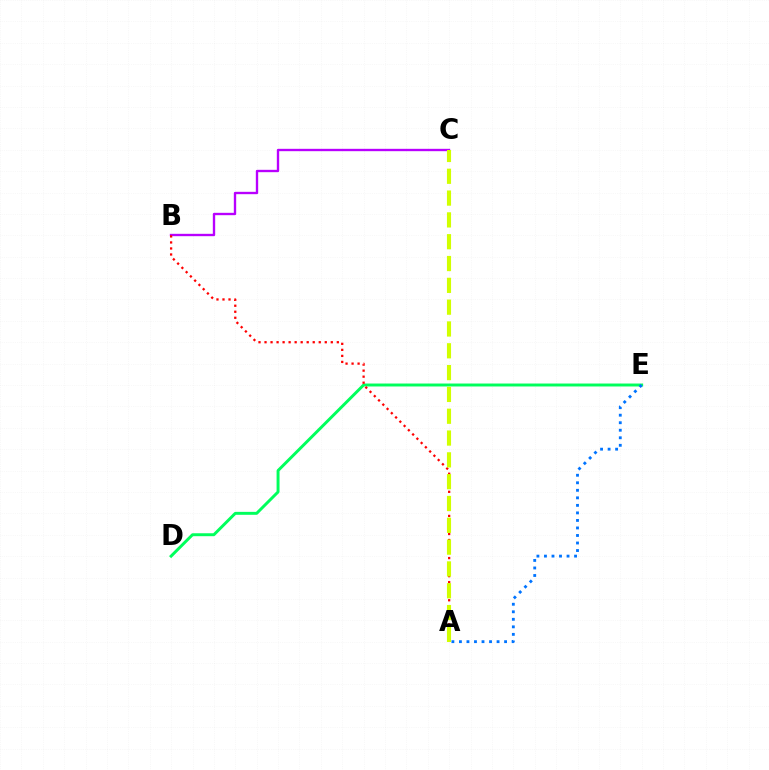{('D', 'E'): [{'color': '#00ff5c', 'line_style': 'solid', 'thickness': 2.12}], ('A', 'E'): [{'color': '#0074ff', 'line_style': 'dotted', 'thickness': 2.04}], ('B', 'C'): [{'color': '#b900ff', 'line_style': 'solid', 'thickness': 1.7}], ('A', 'B'): [{'color': '#ff0000', 'line_style': 'dotted', 'thickness': 1.64}], ('A', 'C'): [{'color': '#d1ff00', 'line_style': 'dashed', 'thickness': 2.96}]}